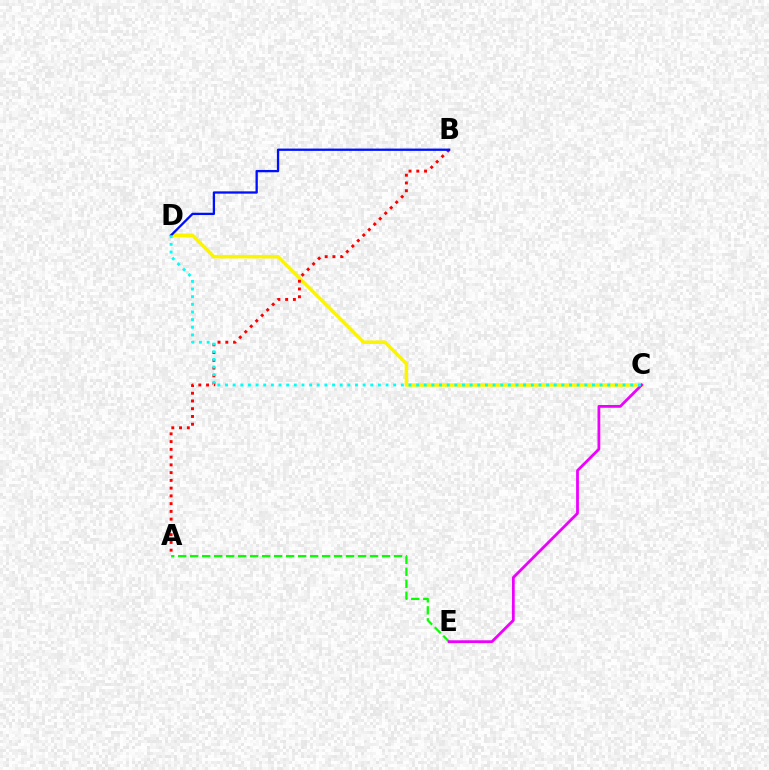{('C', 'D'): [{'color': '#fcf500', 'line_style': 'solid', 'thickness': 2.54}, {'color': '#00fff6', 'line_style': 'dotted', 'thickness': 2.08}], ('A', 'E'): [{'color': '#08ff00', 'line_style': 'dashed', 'thickness': 1.63}], ('C', 'E'): [{'color': '#ee00ff', 'line_style': 'solid', 'thickness': 2.0}], ('A', 'B'): [{'color': '#ff0000', 'line_style': 'dotted', 'thickness': 2.11}], ('B', 'D'): [{'color': '#0010ff', 'line_style': 'solid', 'thickness': 1.66}]}